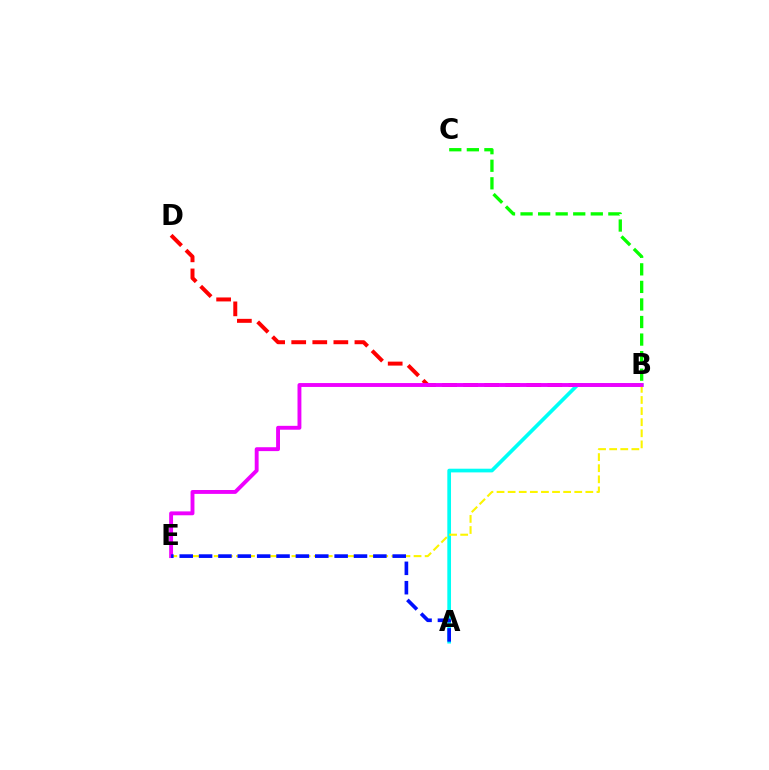{('B', 'D'): [{'color': '#ff0000', 'line_style': 'dashed', 'thickness': 2.86}], ('A', 'B'): [{'color': '#00fff6', 'line_style': 'solid', 'thickness': 2.66}], ('B', 'E'): [{'color': '#fcf500', 'line_style': 'dashed', 'thickness': 1.51}, {'color': '#ee00ff', 'line_style': 'solid', 'thickness': 2.8}], ('B', 'C'): [{'color': '#08ff00', 'line_style': 'dashed', 'thickness': 2.39}], ('A', 'E'): [{'color': '#0010ff', 'line_style': 'dashed', 'thickness': 2.63}]}